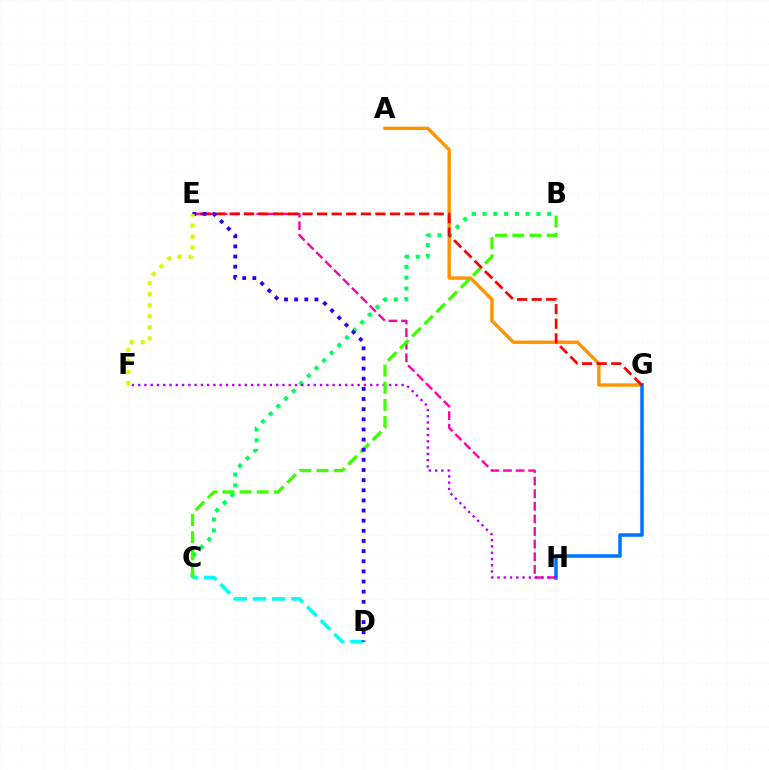{('E', 'H'): [{'color': '#ff00ac', 'line_style': 'dashed', 'thickness': 1.71}], ('A', 'G'): [{'color': '#ff9400', 'line_style': 'solid', 'thickness': 2.45}], ('B', 'C'): [{'color': '#00ff5c', 'line_style': 'dotted', 'thickness': 2.93}, {'color': '#3dff00', 'line_style': 'dashed', 'thickness': 2.33}], ('G', 'H'): [{'color': '#0074ff', 'line_style': 'solid', 'thickness': 2.54}], ('C', 'D'): [{'color': '#00fff6', 'line_style': 'dashed', 'thickness': 2.61}], ('F', 'H'): [{'color': '#b900ff', 'line_style': 'dotted', 'thickness': 1.7}], ('E', 'G'): [{'color': '#ff0000', 'line_style': 'dashed', 'thickness': 1.98}], ('D', 'E'): [{'color': '#2500ff', 'line_style': 'dotted', 'thickness': 2.76}], ('E', 'F'): [{'color': '#d1ff00', 'line_style': 'dotted', 'thickness': 2.99}]}